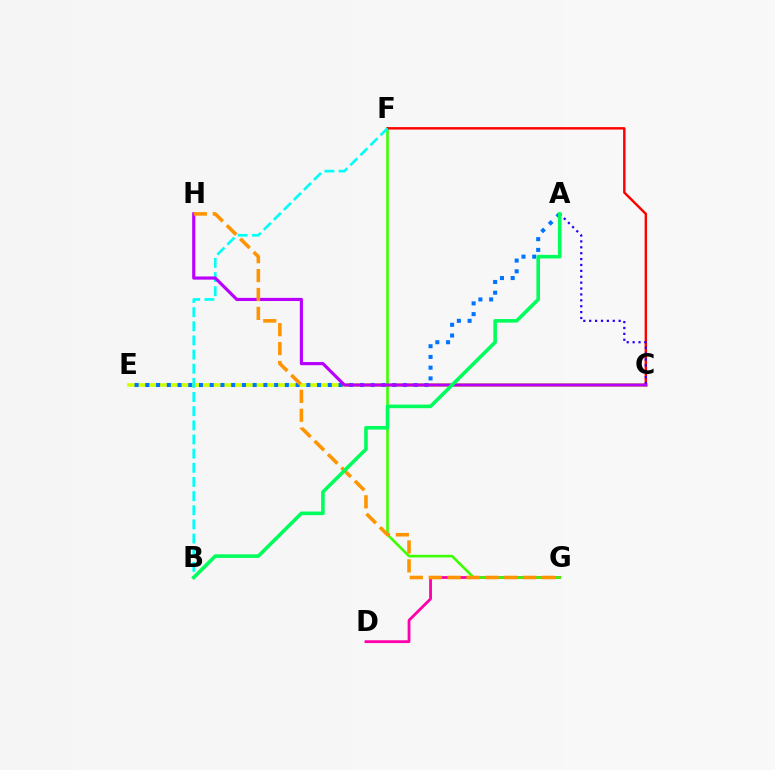{('D', 'G'): [{'color': '#ff00ac', 'line_style': 'solid', 'thickness': 2.01}], ('C', 'E'): [{'color': '#d1ff00', 'line_style': 'solid', 'thickness': 2.62}], ('F', 'G'): [{'color': '#3dff00', 'line_style': 'solid', 'thickness': 1.88}], ('C', 'F'): [{'color': '#ff0000', 'line_style': 'solid', 'thickness': 1.75}], ('A', 'E'): [{'color': '#0074ff', 'line_style': 'dotted', 'thickness': 2.92}], ('B', 'F'): [{'color': '#00fff6', 'line_style': 'dashed', 'thickness': 1.92}], ('A', 'C'): [{'color': '#2500ff', 'line_style': 'dotted', 'thickness': 1.6}], ('C', 'H'): [{'color': '#b900ff', 'line_style': 'solid', 'thickness': 2.28}], ('G', 'H'): [{'color': '#ff9400', 'line_style': 'dashed', 'thickness': 2.57}], ('A', 'B'): [{'color': '#00ff5c', 'line_style': 'solid', 'thickness': 2.58}]}